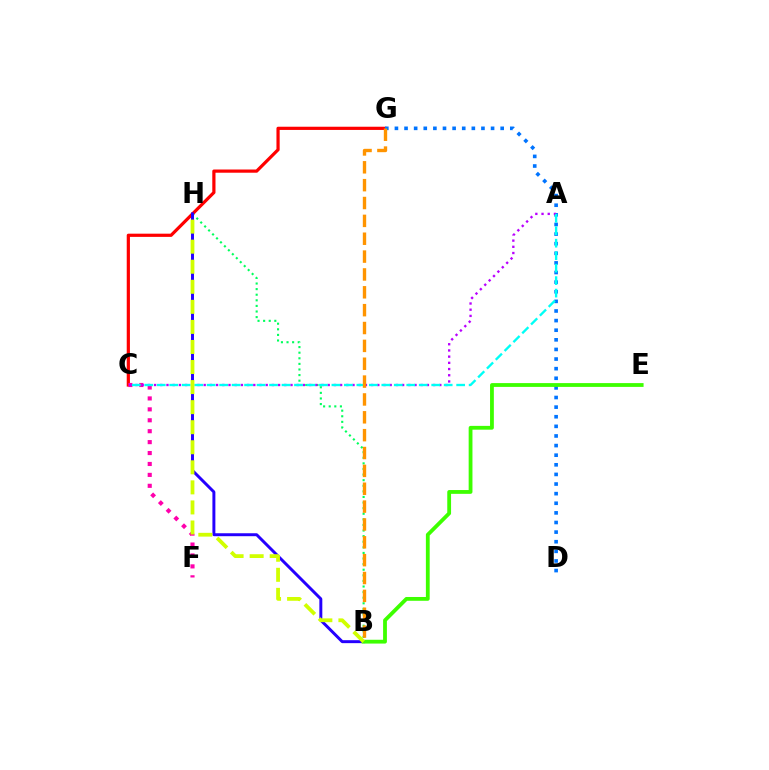{('C', 'G'): [{'color': '#ff0000', 'line_style': 'solid', 'thickness': 2.31}], ('B', 'H'): [{'color': '#00ff5c', 'line_style': 'dotted', 'thickness': 1.52}, {'color': '#2500ff', 'line_style': 'solid', 'thickness': 2.13}, {'color': '#d1ff00', 'line_style': 'dashed', 'thickness': 2.72}], ('C', 'F'): [{'color': '#ff00ac', 'line_style': 'dotted', 'thickness': 2.97}], ('D', 'G'): [{'color': '#0074ff', 'line_style': 'dotted', 'thickness': 2.61}], ('A', 'C'): [{'color': '#b900ff', 'line_style': 'dotted', 'thickness': 1.68}, {'color': '#00fff6', 'line_style': 'dashed', 'thickness': 1.69}], ('B', 'G'): [{'color': '#ff9400', 'line_style': 'dashed', 'thickness': 2.43}], ('B', 'E'): [{'color': '#3dff00', 'line_style': 'solid', 'thickness': 2.74}]}